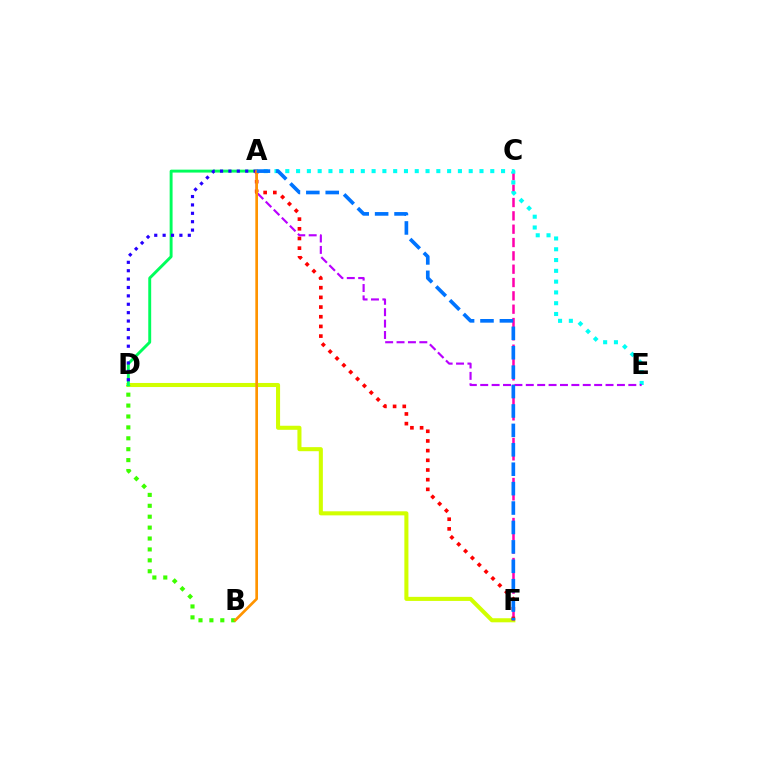{('D', 'F'): [{'color': '#d1ff00', 'line_style': 'solid', 'thickness': 2.93}], ('B', 'D'): [{'color': '#3dff00', 'line_style': 'dotted', 'thickness': 2.96}], ('C', 'F'): [{'color': '#ff00ac', 'line_style': 'dashed', 'thickness': 1.81}], ('A', 'E'): [{'color': '#00fff6', 'line_style': 'dotted', 'thickness': 2.93}, {'color': '#b900ff', 'line_style': 'dashed', 'thickness': 1.55}], ('A', 'D'): [{'color': '#00ff5c', 'line_style': 'solid', 'thickness': 2.1}, {'color': '#2500ff', 'line_style': 'dotted', 'thickness': 2.28}], ('A', 'F'): [{'color': '#ff0000', 'line_style': 'dotted', 'thickness': 2.63}, {'color': '#0074ff', 'line_style': 'dashed', 'thickness': 2.64}], ('A', 'B'): [{'color': '#ff9400', 'line_style': 'solid', 'thickness': 1.93}]}